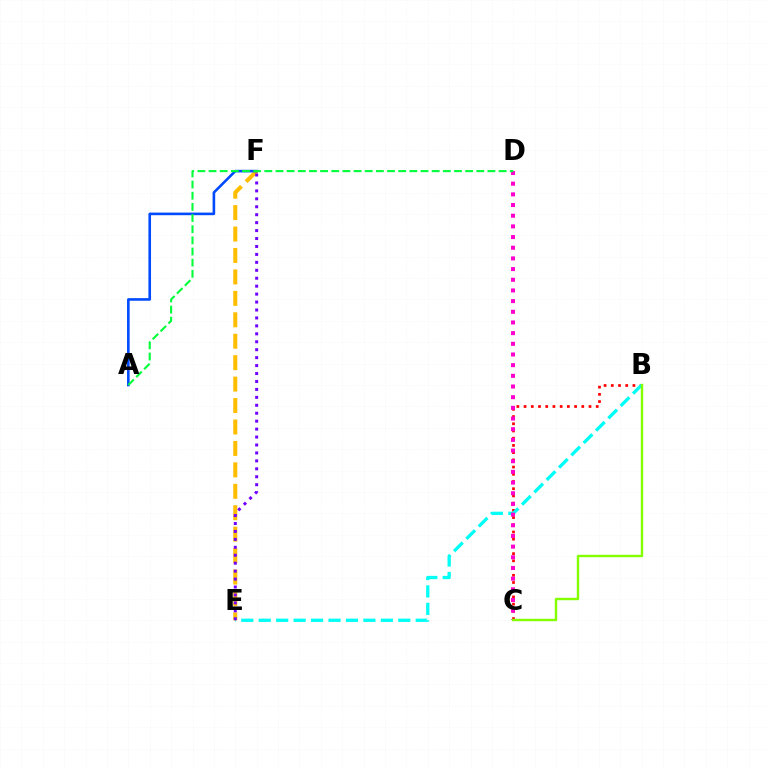{('B', 'C'): [{'color': '#ff0000', 'line_style': 'dotted', 'thickness': 1.96}, {'color': '#84ff00', 'line_style': 'solid', 'thickness': 1.73}], ('B', 'E'): [{'color': '#00fff6', 'line_style': 'dashed', 'thickness': 2.37}], ('C', 'D'): [{'color': '#ff00cf', 'line_style': 'dotted', 'thickness': 2.9}], ('E', 'F'): [{'color': '#ffbd00', 'line_style': 'dashed', 'thickness': 2.91}, {'color': '#7200ff', 'line_style': 'dotted', 'thickness': 2.16}], ('A', 'F'): [{'color': '#004bff', 'line_style': 'solid', 'thickness': 1.88}], ('A', 'D'): [{'color': '#00ff39', 'line_style': 'dashed', 'thickness': 1.52}]}